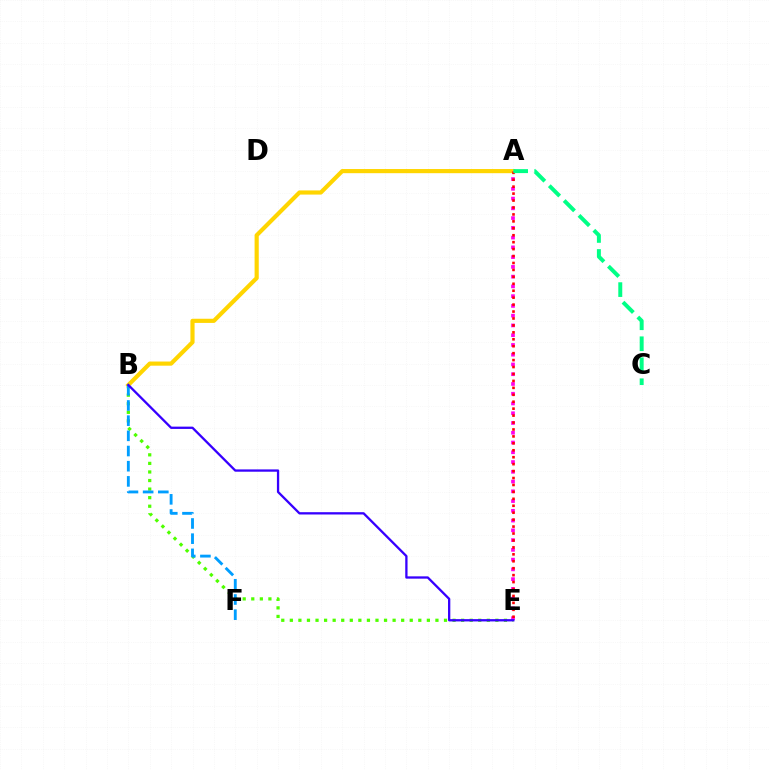{('B', 'E'): [{'color': '#4fff00', 'line_style': 'dotted', 'thickness': 2.33}, {'color': '#3700ff', 'line_style': 'solid', 'thickness': 1.66}], ('A', 'B'): [{'color': '#ffd500', 'line_style': 'solid', 'thickness': 2.99}], ('A', 'E'): [{'color': '#ff00ed', 'line_style': 'dotted', 'thickness': 2.65}, {'color': '#ff0000', 'line_style': 'dotted', 'thickness': 1.88}], ('A', 'C'): [{'color': '#00ff86', 'line_style': 'dashed', 'thickness': 2.85}], ('B', 'F'): [{'color': '#009eff', 'line_style': 'dashed', 'thickness': 2.06}]}